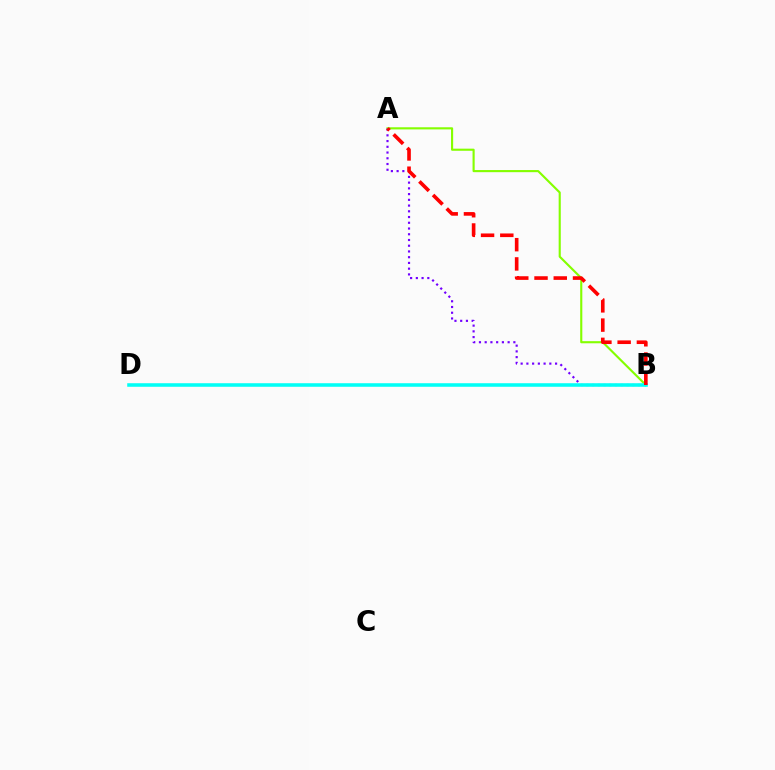{('A', 'B'): [{'color': '#84ff00', 'line_style': 'solid', 'thickness': 1.53}, {'color': '#7200ff', 'line_style': 'dotted', 'thickness': 1.56}, {'color': '#ff0000', 'line_style': 'dashed', 'thickness': 2.61}], ('B', 'D'): [{'color': '#00fff6', 'line_style': 'solid', 'thickness': 2.55}]}